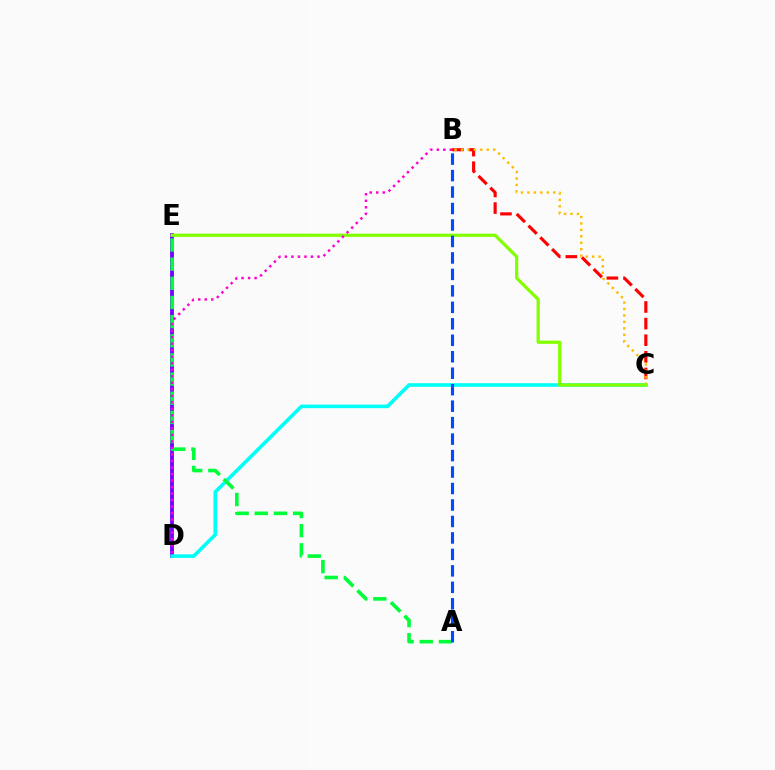{('D', 'E'): [{'color': '#7200ff', 'line_style': 'solid', 'thickness': 2.74}], ('B', 'C'): [{'color': '#ff0000', 'line_style': 'dashed', 'thickness': 2.26}, {'color': '#ffbd00', 'line_style': 'dotted', 'thickness': 1.75}], ('C', 'D'): [{'color': '#00fff6', 'line_style': 'solid', 'thickness': 2.59}], ('A', 'E'): [{'color': '#00ff39', 'line_style': 'dashed', 'thickness': 2.6}], ('C', 'E'): [{'color': '#84ff00', 'line_style': 'solid', 'thickness': 2.33}], ('B', 'D'): [{'color': '#ff00cf', 'line_style': 'dotted', 'thickness': 1.77}], ('A', 'B'): [{'color': '#004bff', 'line_style': 'dashed', 'thickness': 2.24}]}